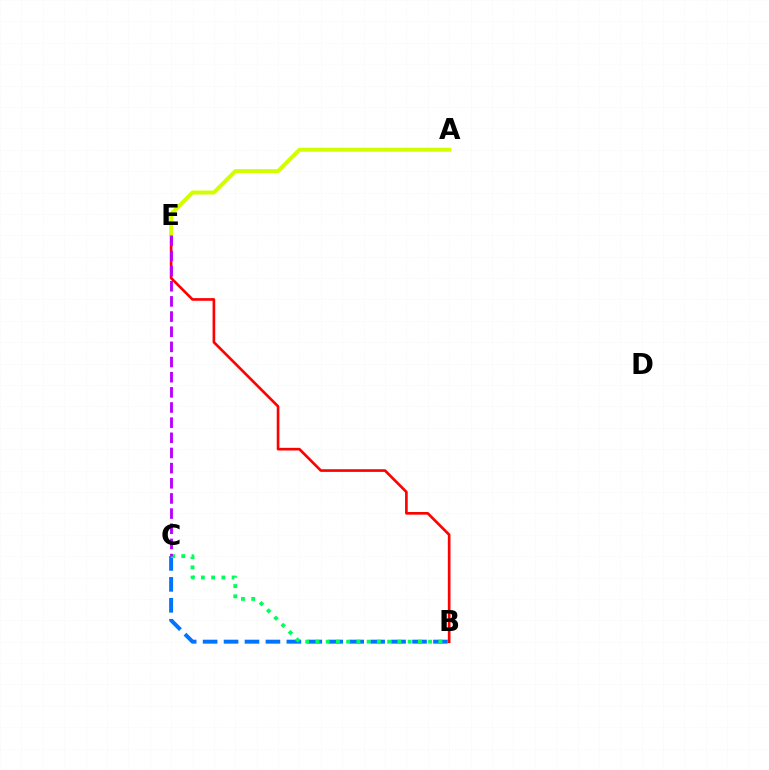{('B', 'C'): [{'color': '#0074ff', 'line_style': 'dashed', 'thickness': 2.84}, {'color': '#00ff5c', 'line_style': 'dotted', 'thickness': 2.78}], ('B', 'E'): [{'color': '#ff0000', 'line_style': 'solid', 'thickness': 1.92}], ('A', 'E'): [{'color': '#d1ff00', 'line_style': 'solid', 'thickness': 2.86}], ('C', 'E'): [{'color': '#b900ff', 'line_style': 'dashed', 'thickness': 2.06}]}